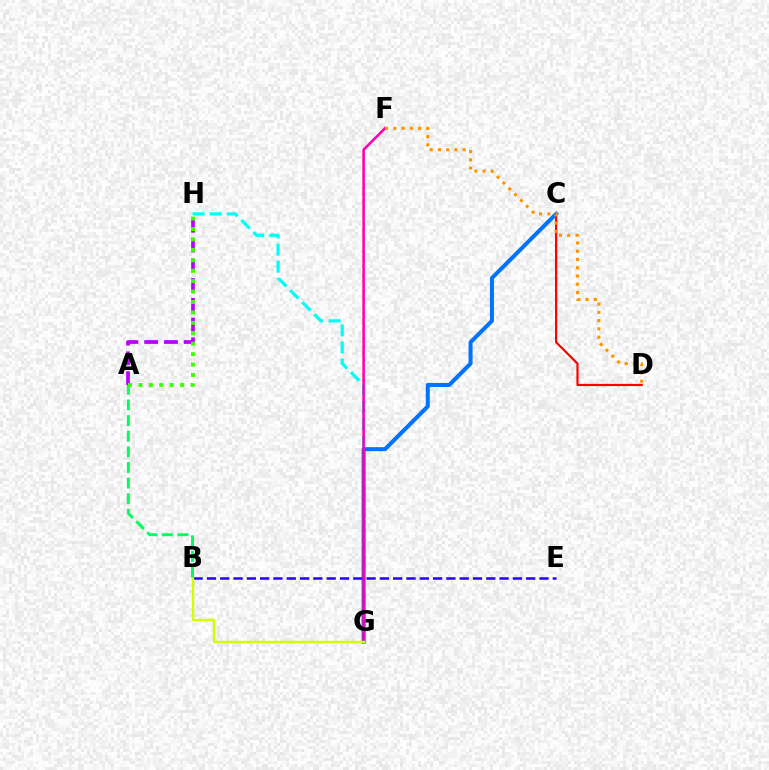{('G', 'H'): [{'color': '#00fff6', 'line_style': 'dashed', 'thickness': 2.33}], ('C', 'G'): [{'color': '#0074ff', 'line_style': 'solid', 'thickness': 2.9}], ('B', 'E'): [{'color': '#2500ff', 'line_style': 'dashed', 'thickness': 1.81}], ('C', 'D'): [{'color': '#ff0000', 'line_style': 'solid', 'thickness': 1.58}], ('A', 'H'): [{'color': '#b900ff', 'line_style': 'dashed', 'thickness': 2.68}, {'color': '#3dff00', 'line_style': 'dotted', 'thickness': 2.83}], ('F', 'G'): [{'color': '#ff00ac', 'line_style': 'solid', 'thickness': 1.84}], ('B', 'G'): [{'color': '#d1ff00', 'line_style': 'solid', 'thickness': 1.73}], ('A', 'B'): [{'color': '#00ff5c', 'line_style': 'dashed', 'thickness': 2.12}], ('D', 'F'): [{'color': '#ff9400', 'line_style': 'dotted', 'thickness': 2.24}]}